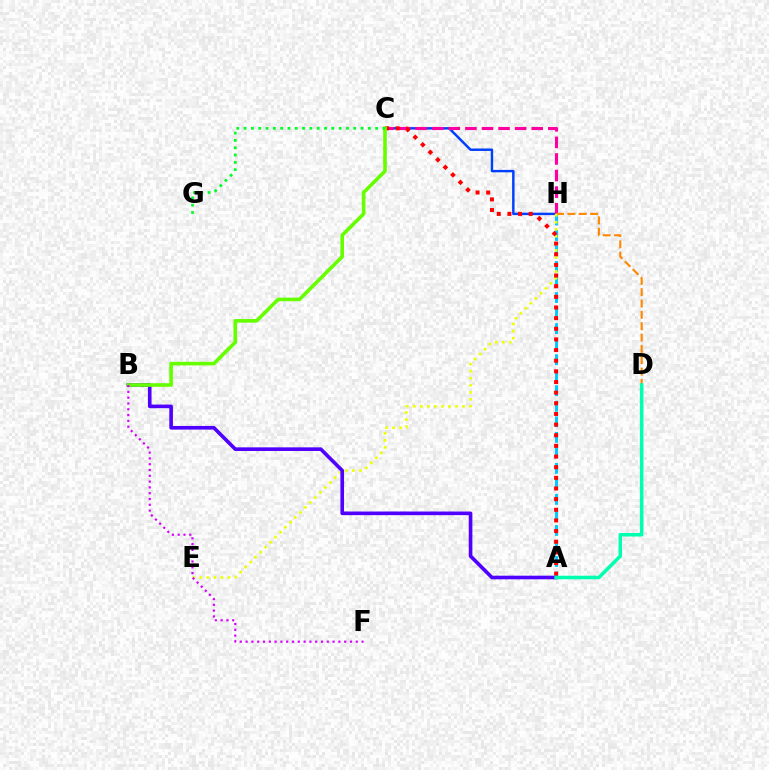{('A', 'H'): [{'color': '#00c7ff', 'line_style': 'dashed', 'thickness': 2.11}], ('C', 'H'): [{'color': '#003fff', 'line_style': 'solid', 'thickness': 1.76}, {'color': '#ff00a0', 'line_style': 'dashed', 'thickness': 2.25}], ('D', 'H'): [{'color': '#ff8800', 'line_style': 'dashed', 'thickness': 1.54}], ('E', 'H'): [{'color': '#eeff00', 'line_style': 'dotted', 'thickness': 1.91}], ('A', 'C'): [{'color': '#ff0000', 'line_style': 'dotted', 'thickness': 2.89}], ('A', 'B'): [{'color': '#4f00ff', 'line_style': 'solid', 'thickness': 2.62}], ('A', 'D'): [{'color': '#00ffaf', 'line_style': 'solid', 'thickness': 2.55}], ('B', 'C'): [{'color': '#66ff00', 'line_style': 'solid', 'thickness': 2.6}], ('C', 'G'): [{'color': '#00ff27', 'line_style': 'dotted', 'thickness': 1.99}], ('B', 'F'): [{'color': '#d600ff', 'line_style': 'dotted', 'thickness': 1.58}]}